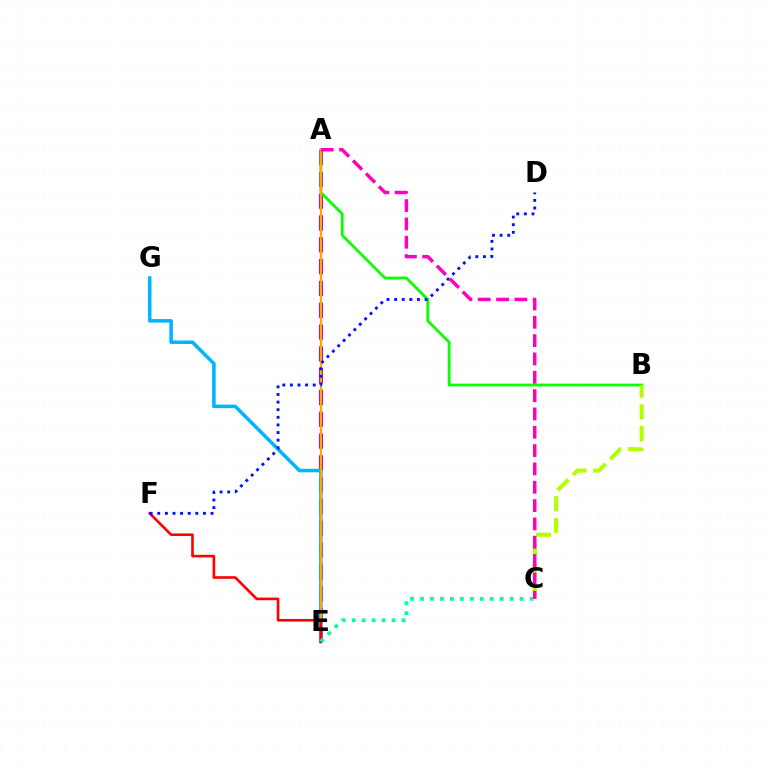{('A', 'E'): [{'color': '#9b00ff', 'line_style': 'dashed', 'thickness': 2.96}, {'color': '#ffa500', 'line_style': 'solid', 'thickness': 1.69}], ('A', 'B'): [{'color': '#08ff00', 'line_style': 'solid', 'thickness': 2.0}], ('E', 'G'): [{'color': '#00b5ff', 'line_style': 'solid', 'thickness': 2.54}], ('B', 'C'): [{'color': '#b3ff00', 'line_style': 'dashed', 'thickness': 2.96}], ('E', 'F'): [{'color': '#ff0000', 'line_style': 'solid', 'thickness': 1.89}], ('C', 'E'): [{'color': '#00ff9d', 'line_style': 'dotted', 'thickness': 2.71}], ('D', 'F'): [{'color': '#0010ff', 'line_style': 'dotted', 'thickness': 2.07}], ('A', 'C'): [{'color': '#ff00bd', 'line_style': 'dashed', 'thickness': 2.49}]}